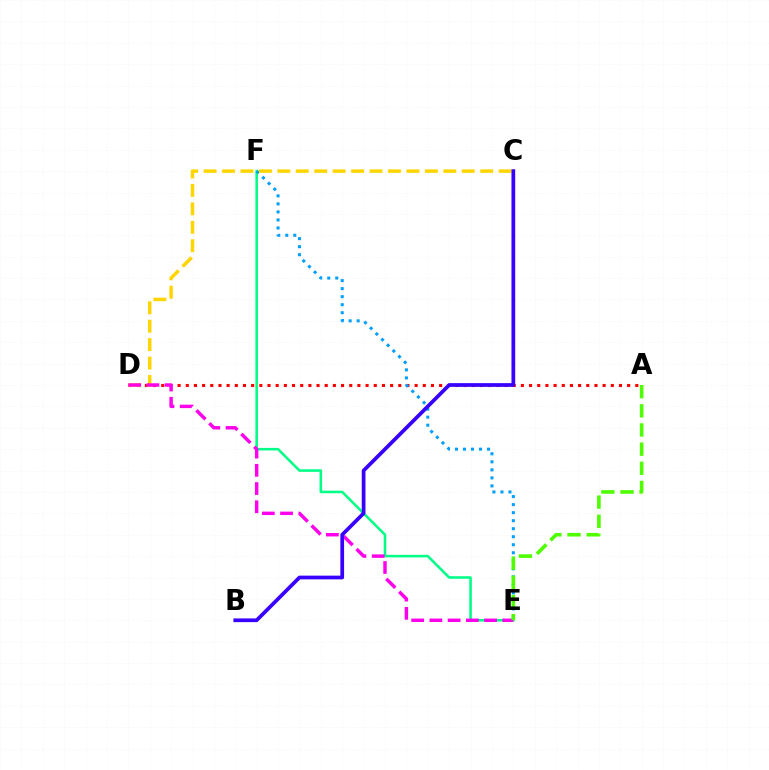{('A', 'D'): [{'color': '#ff0000', 'line_style': 'dotted', 'thickness': 2.22}], ('E', 'F'): [{'color': '#00ff86', 'line_style': 'solid', 'thickness': 1.84}, {'color': '#009eff', 'line_style': 'dotted', 'thickness': 2.18}], ('C', 'D'): [{'color': '#ffd500', 'line_style': 'dashed', 'thickness': 2.51}], ('D', 'E'): [{'color': '#ff00ed', 'line_style': 'dashed', 'thickness': 2.48}], ('A', 'E'): [{'color': '#4fff00', 'line_style': 'dashed', 'thickness': 2.6}], ('B', 'C'): [{'color': '#3700ff', 'line_style': 'solid', 'thickness': 2.68}]}